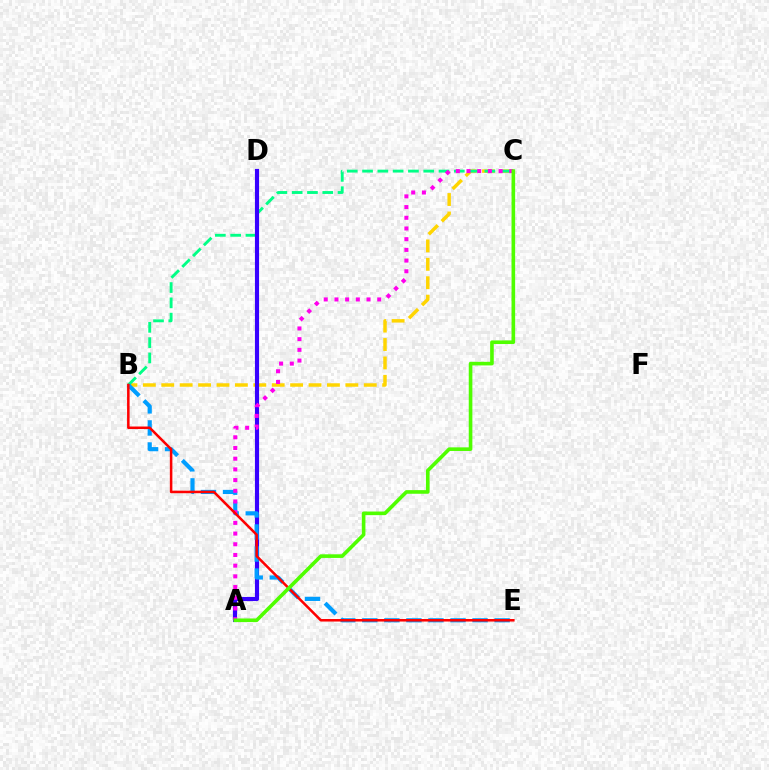{('B', 'C'): [{'color': '#ffd500', 'line_style': 'dashed', 'thickness': 2.5}, {'color': '#00ff86', 'line_style': 'dashed', 'thickness': 2.08}], ('A', 'D'): [{'color': '#3700ff', 'line_style': 'solid', 'thickness': 2.98}], ('B', 'E'): [{'color': '#009eff', 'line_style': 'dashed', 'thickness': 3.0}, {'color': '#ff0000', 'line_style': 'solid', 'thickness': 1.82}], ('A', 'C'): [{'color': '#ff00ed', 'line_style': 'dotted', 'thickness': 2.91}, {'color': '#4fff00', 'line_style': 'solid', 'thickness': 2.61}]}